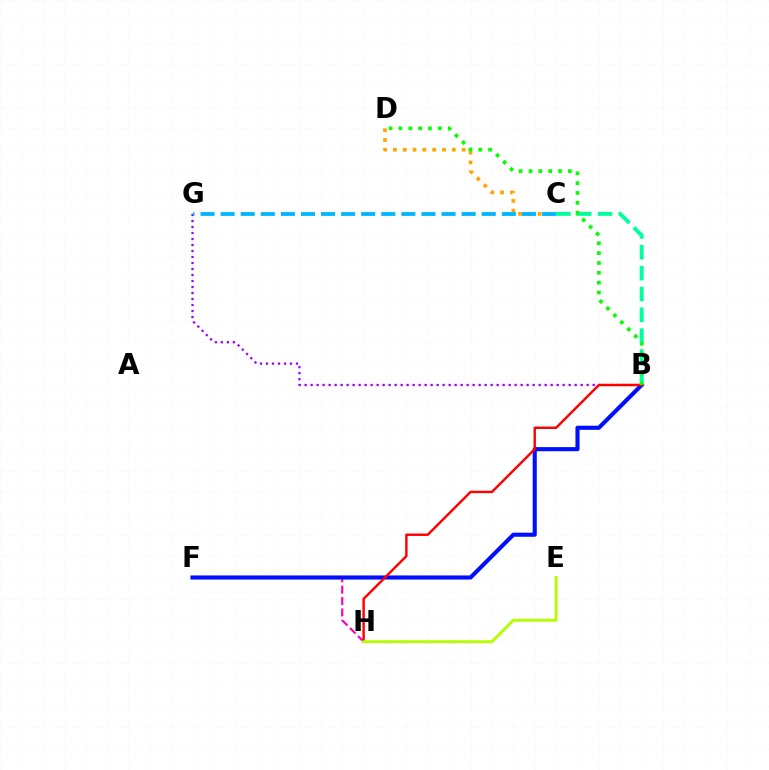{('F', 'H'): [{'color': '#ff00bd', 'line_style': 'dashed', 'thickness': 1.55}], ('B', 'G'): [{'color': '#9b00ff', 'line_style': 'dotted', 'thickness': 1.63}], ('B', 'F'): [{'color': '#0010ff', 'line_style': 'solid', 'thickness': 2.96}], ('B', 'C'): [{'color': '#00ff9d', 'line_style': 'dashed', 'thickness': 2.83}], ('C', 'D'): [{'color': '#ffa500', 'line_style': 'dotted', 'thickness': 2.67}], ('B', 'H'): [{'color': '#ff0000', 'line_style': 'solid', 'thickness': 1.75}], ('B', 'D'): [{'color': '#08ff00', 'line_style': 'dotted', 'thickness': 2.68}], ('C', 'G'): [{'color': '#00b5ff', 'line_style': 'dashed', 'thickness': 2.73}], ('E', 'H'): [{'color': '#b3ff00', 'line_style': 'solid', 'thickness': 2.1}]}